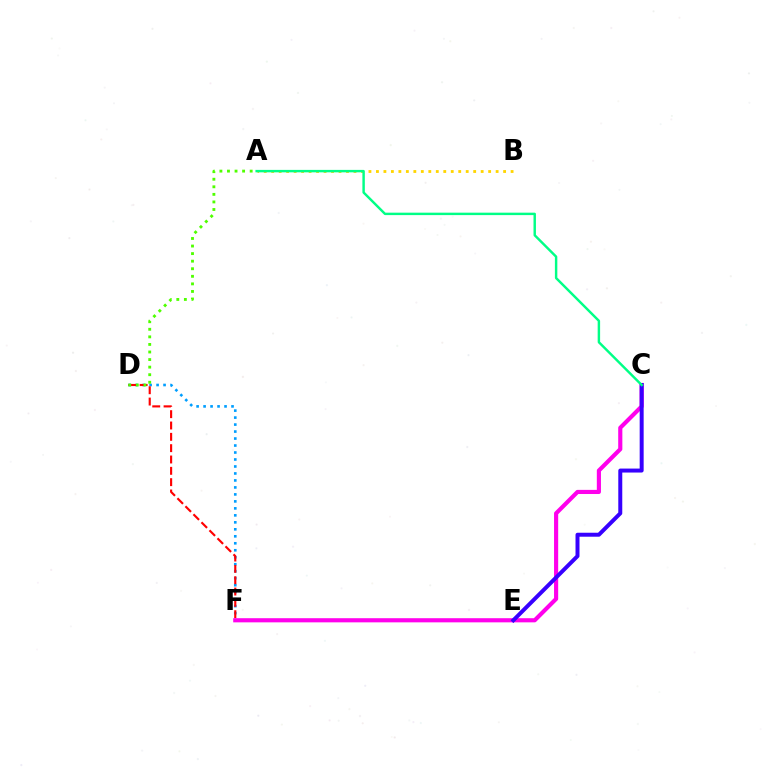{('D', 'F'): [{'color': '#009eff', 'line_style': 'dotted', 'thickness': 1.9}, {'color': '#ff0000', 'line_style': 'dashed', 'thickness': 1.54}], ('C', 'F'): [{'color': '#ff00ed', 'line_style': 'solid', 'thickness': 2.98}], ('C', 'E'): [{'color': '#3700ff', 'line_style': 'solid', 'thickness': 2.86}], ('A', 'B'): [{'color': '#ffd500', 'line_style': 'dotted', 'thickness': 2.03}], ('A', 'D'): [{'color': '#4fff00', 'line_style': 'dotted', 'thickness': 2.06}], ('A', 'C'): [{'color': '#00ff86', 'line_style': 'solid', 'thickness': 1.76}]}